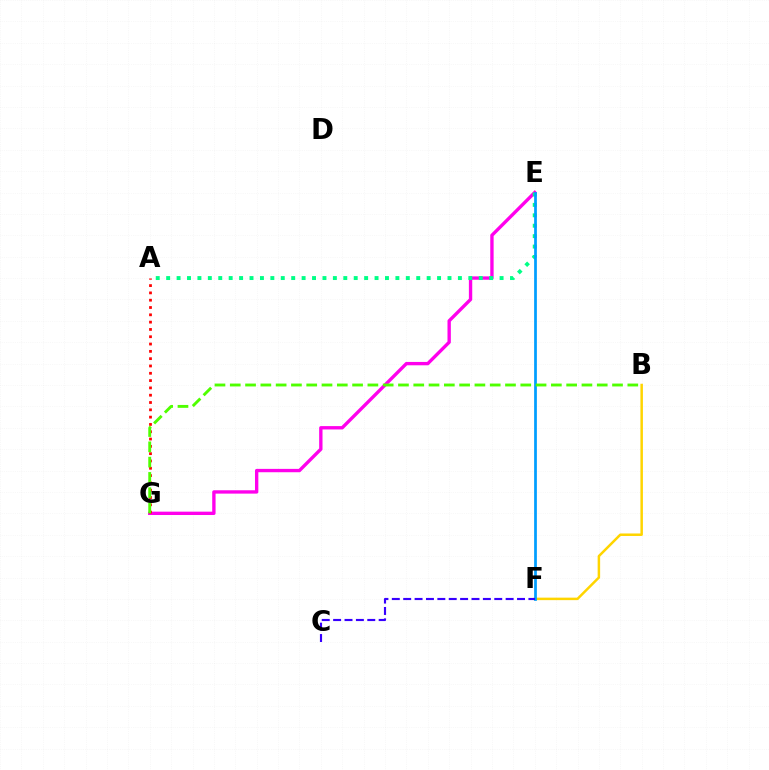{('B', 'F'): [{'color': '#ffd500', 'line_style': 'solid', 'thickness': 1.8}], ('E', 'G'): [{'color': '#ff00ed', 'line_style': 'solid', 'thickness': 2.42}], ('A', 'E'): [{'color': '#00ff86', 'line_style': 'dotted', 'thickness': 2.83}], ('E', 'F'): [{'color': '#009eff', 'line_style': 'solid', 'thickness': 1.97}], ('A', 'G'): [{'color': '#ff0000', 'line_style': 'dotted', 'thickness': 1.99}], ('B', 'G'): [{'color': '#4fff00', 'line_style': 'dashed', 'thickness': 2.08}], ('C', 'F'): [{'color': '#3700ff', 'line_style': 'dashed', 'thickness': 1.55}]}